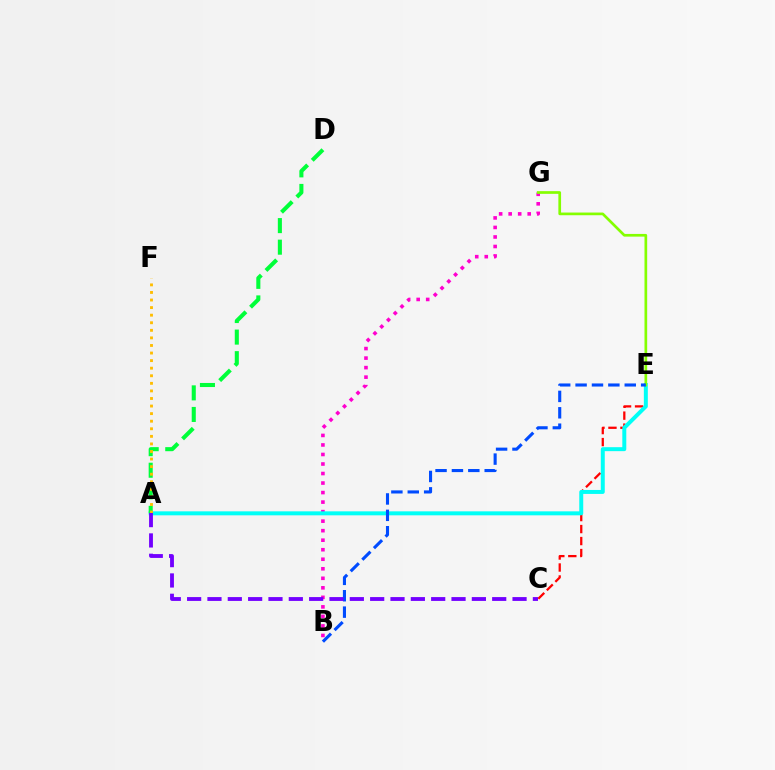{('C', 'E'): [{'color': '#ff0000', 'line_style': 'dashed', 'thickness': 1.63}], ('B', 'G'): [{'color': '#ff00cf', 'line_style': 'dotted', 'thickness': 2.59}], ('A', 'E'): [{'color': '#00fff6', 'line_style': 'solid', 'thickness': 2.86}], ('A', 'D'): [{'color': '#00ff39', 'line_style': 'dashed', 'thickness': 2.93}], ('E', 'G'): [{'color': '#84ff00', 'line_style': 'solid', 'thickness': 1.94}], ('B', 'E'): [{'color': '#004bff', 'line_style': 'dashed', 'thickness': 2.23}], ('A', 'F'): [{'color': '#ffbd00', 'line_style': 'dotted', 'thickness': 2.06}], ('A', 'C'): [{'color': '#7200ff', 'line_style': 'dashed', 'thickness': 2.76}]}